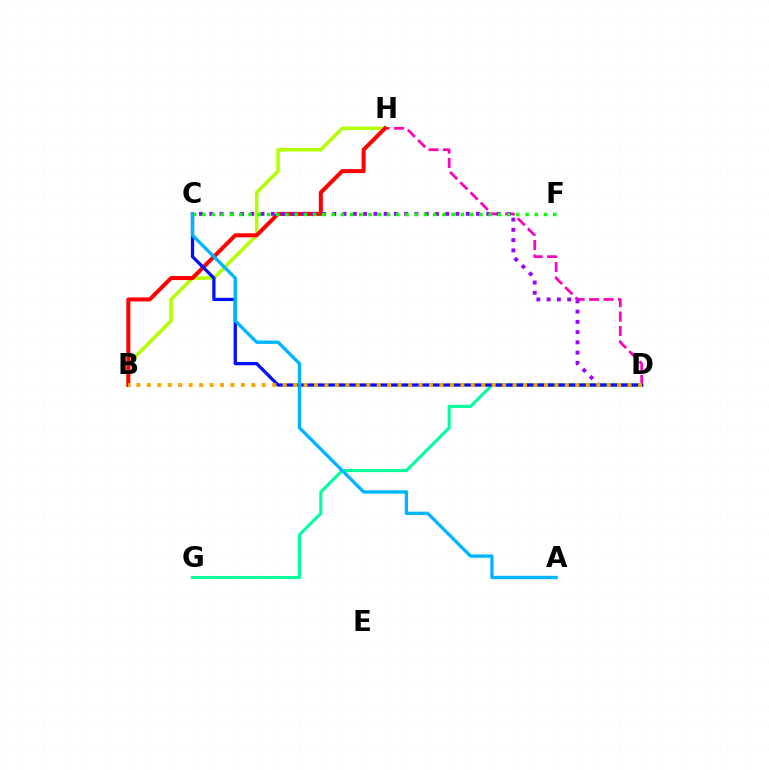{('D', 'H'): [{'color': '#ff00bd', 'line_style': 'dashed', 'thickness': 1.96}], ('B', 'H'): [{'color': '#b3ff00', 'line_style': 'solid', 'thickness': 2.54}, {'color': '#ff0000', 'line_style': 'solid', 'thickness': 2.89}], ('D', 'G'): [{'color': '#00ff9d', 'line_style': 'solid', 'thickness': 2.24}], ('C', 'D'): [{'color': '#9b00ff', 'line_style': 'dotted', 'thickness': 2.79}, {'color': '#0010ff', 'line_style': 'solid', 'thickness': 2.35}], ('C', 'F'): [{'color': '#08ff00', 'line_style': 'dotted', 'thickness': 2.51}], ('A', 'C'): [{'color': '#00b5ff', 'line_style': 'solid', 'thickness': 2.4}], ('B', 'D'): [{'color': '#ffa500', 'line_style': 'dotted', 'thickness': 2.84}]}